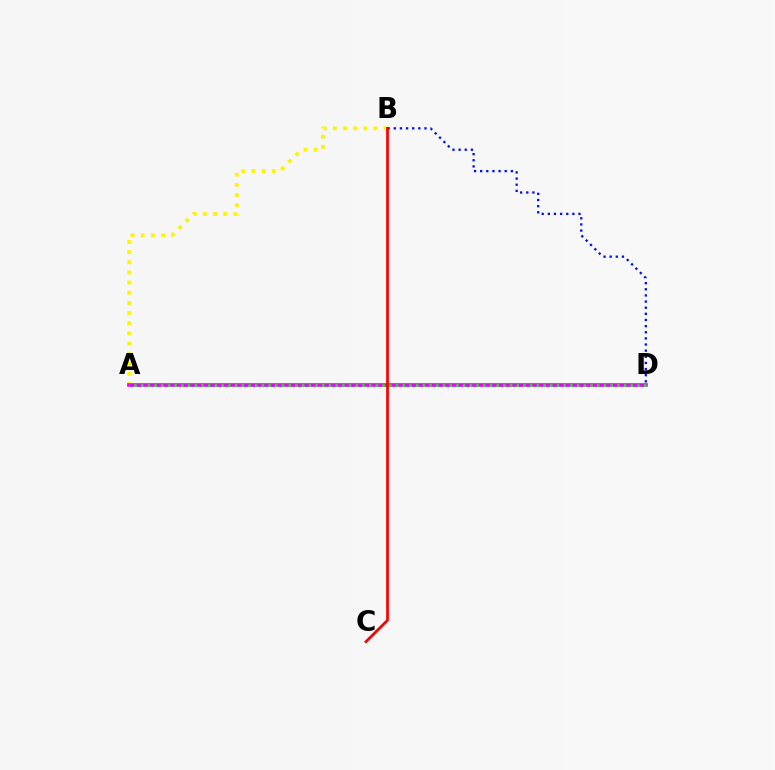{('A', 'B'): [{'color': '#fcf500', 'line_style': 'dotted', 'thickness': 2.76}], ('A', 'D'): [{'color': '#00fff6', 'line_style': 'dotted', 'thickness': 2.4}, {'color': '#ee00ff', 'line_style': 'solid', 'thickness': 2.62}, {'color': '#08ff00', 'line_style': 'dotted', 'thickness': 1.82}], ('B', 'D'): [{'color': '#0010ff', 'line_style': 'dotted', 'thickness': 1.67}], ('B', 'C'): [{'color': '#ff0000', 'line_style': 'solid', 'thickness': 1.97}]}